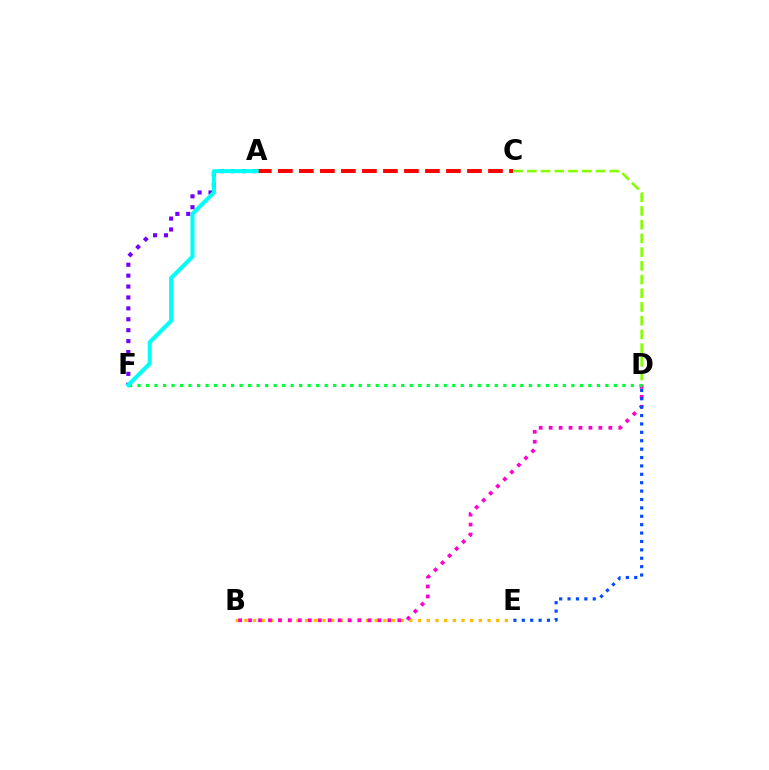{('A', 'F'): [{'color': '#7200ff', 'line_style': 'dotted', 'thickness': 2.97}, {'color': '#00fff6', 'line_style': 'solid', 'thickness': 2.91}], ('C', 'D'): [{'color': '#84ff00', 'line_style': 'dashed', 'thickness': 1.86}], ('B', 'E'): [{'color': '#ffbd00', 'line_style': 'dotted', 'thickness': 2.36}], ('B', 'D'): [{'color': '#ff00cf', 'line_style': 'dotted', 'thickness': 2.7}], ('D', 'F'): [{'color': '#00ff39', 'line_style': 'dotted', 'thickness': 2.31}], ('A', 'C'): [{'color': '#ff0000', 'line_style': 'dashed', 'thickness': 2.85}], ('D', 'E'): [{'color': '#004bff', 'line_style': 'dotted', 'thickness': 2.28}]}